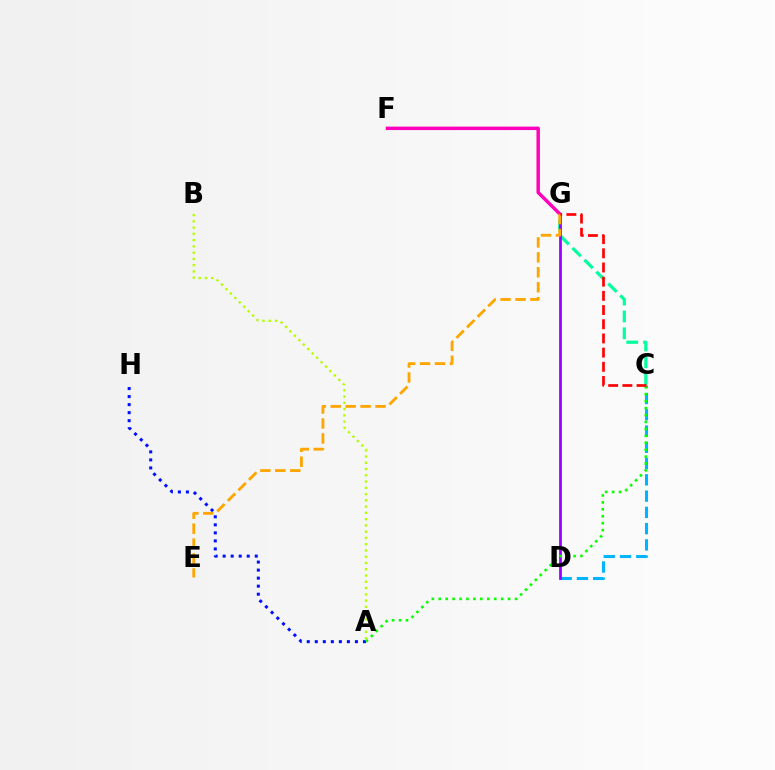{('C', 'D'): [{'color': '#00b5ff', 'line_style': 'dashed', 'thickness': 2.21}], ('C', 'G'): [{'color': '#00ff9d', 'line_style': 'dashed', 'thickness': 2.29}, {'color': '#ff0000', 'line_style': 'dashed', 'thickness': 1.93}], ('A', 'B'): [{'color': '#b3ff00', 'line_style': 'dotted', 'thickness': 1.7}], ('D', 'G'): [{'color': '#9b00ff', 'line_style': 'solid', 'thickness': 1.99}], ('F', 'G'): [{'color': '#ff00bd', 'line_style': 'solid', 'thickness': 2.48}], ('E', 'G'): [{'color': '#ffa500', 'line_style': 'dashed', 'thickness': 2.03}], ('A', 'H'): [{'color': '#0010ff', 'line_style': 'dotted', 'thickness': 2.18}], ('A', 'C'): [{'color': '#08ff00', 'line_style': 'dotted', 'thickness': 1.88}]}